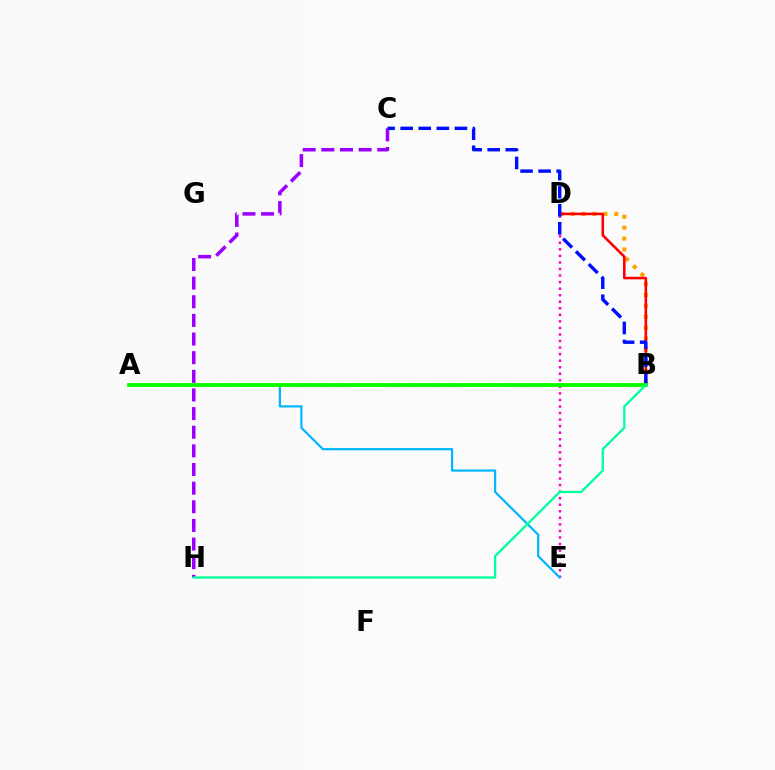{('B', 'D'): [{'color': '#ffa500', 'line_style': 'dotted', 'thickness': 2.96}, {'color': '#ff0000', 'line_style': 'solid', 'thickness': 1.87}], ('D', 'E'): [{'color': '#ff00bd', 'line_style': 'dotted', 'thickness': 1.78}], ('A', 'E'): [{'color': '#00b5ff', 'line_style': 'solid', 'thickness': 1.58}], ('C', 'H'): [{'color': '#9b00ff', 'line_style': 'dashed', 'thickness': 2.53}], ('A', 'B'): [{'color': '#b3ff00', 'line_style': 'dashed', 'thickness': 2.54}, {'color': '#08ff00', 'line_style': 'solid', 'thickness': 2.7}], ('B', 'C'): [{'color': '#0010ff', 'line_style': 'dashed', 'thickness': 2.46}], ('B', 'H'): [{'color': '#00ff9d', 'line_style': 'solid', 'thickness': 1.67}]}